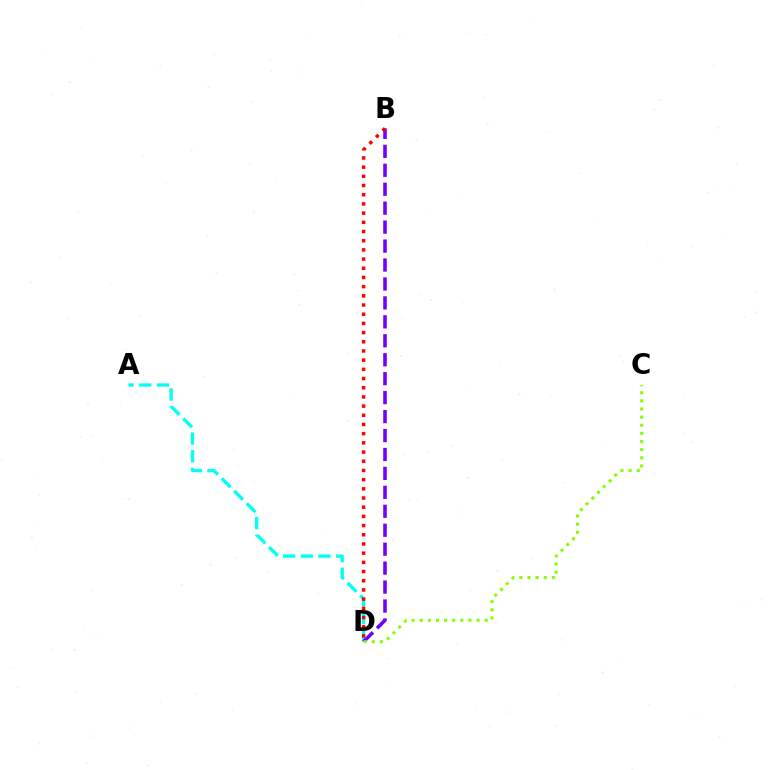{('A', 'D'): [{'color': '#00fff6', 'line_style': 'dashed', 'thickness': 2.4}], ('B', 'D'): [{'color': '#7200ff', 'line_style': 'dashed', 'thickness': 2.57}, {'color': '#ff0000', 'line_style': 'dotted', 'thickness': 2.5}], ('C', 'D'): [{'color': '#84ff00', 'line_style': 'dotted', 'thickness': 2.21}]}